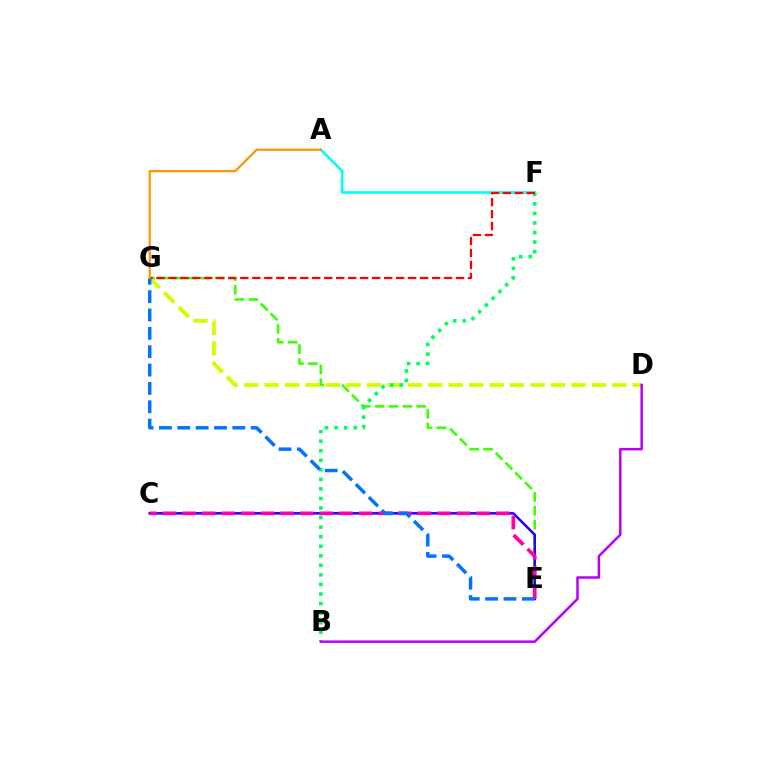{('E', 'G'): [{'color': '#3dff00', 'line_style': 'dashed', 'thickness': 1.88}, {'color': '#0074ff', 'line_style': 'dashed', 'thickness': 2.49}], ('D', 'G'): [{'color': '#d1ff00', 'line_style': 'dashed', 'thickness': 2.78}], ('B', 'F'): [{'color': '#00ff5c', 'line_style': 'dotted', 'thickness': 2.59}], ('C', 'E'): [{'color': '#2500ff', 'line_style': 'solid', 'thickness': 1.82}, {'color': '#ff00ac', 'line_style': 'dashed', 'thickness': 2.66}], ('A', 'F'): [{'color': '#00fff6', 'line_style': 'solid', 'thickness': 1.89}], ('F', 'G'): [{'color': '#ff0000', 'line_style': 'dashed', 'thickness': 1.63}], ('A', 'G'): [{'color': '#ff9400', 'line_style': 'solid', 'thickness': 1.58}], ('B', 'D'): [{'color': '#b900ff', 'line_style': 'solid', 'thickness': 1.8}]}